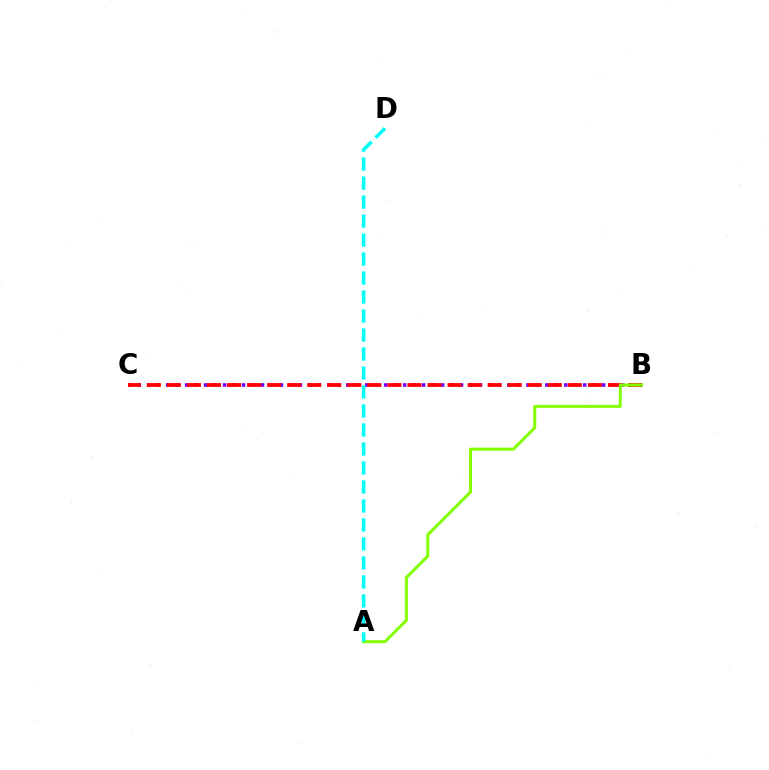{('B', 'C'): [{'color': '#7200ff', 'line_style': 'dotted', 'thickness': 2.58}, {'color': '#ff0000', 'line_style': 'dashed', 'thickness': 2.72}], ('A', 'B'): [{'color': '#84ff00', 'line_style': 'solid', 'thickness': 2.16}], ('A', 'D'): [{'color': '#00fff6', 'line_style': 'dashed', 'thickness': 2.58}]}